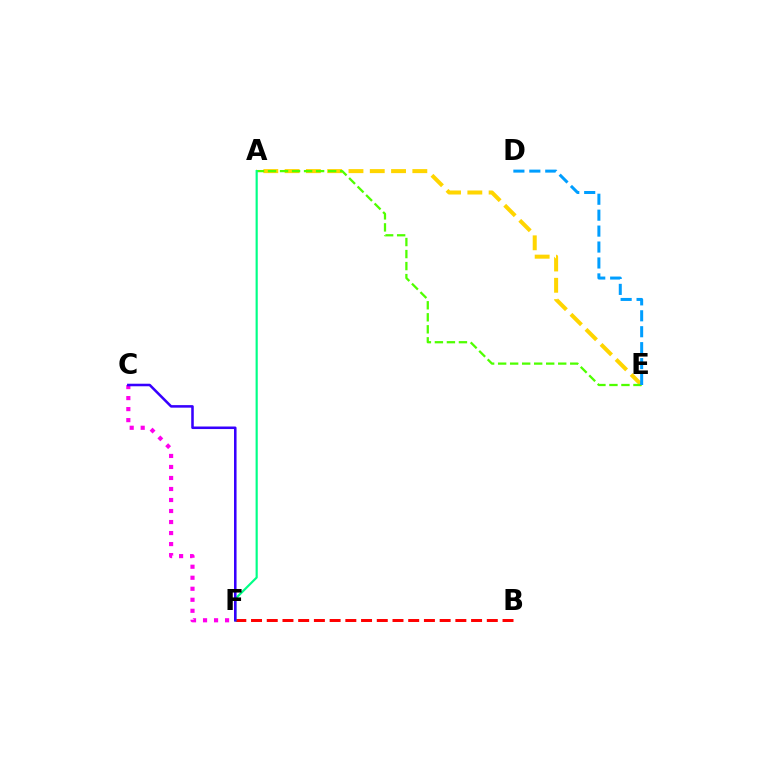{('A', 'E'): [{'color': '#ffd500', 'line_style': 'dashed', 'thickness': 2.89}, {'color': '#4fff00', 'line_style': 'dashed', 'thickness': 1.63}], ('B', 'F'): [{'color': '#ff0000', 'line_style': 'dashed', 'thickness': 2.14}], ('A', 'F'): [{'color': '#00ff86', 'line_style': 'solid', 'thickness': 1.56}], ('D', 'E'): [{'color': '#009eff', 'line_style': 'dashed', 'thickness': 2.16}], ('C', 'F'): [{'color': '#ff00ed', 'line_style': 'dotted', 'thickness': 2.99}, {'color': '#3700ff', 'line_style': 'solid', 'thickness': 1.83}]}